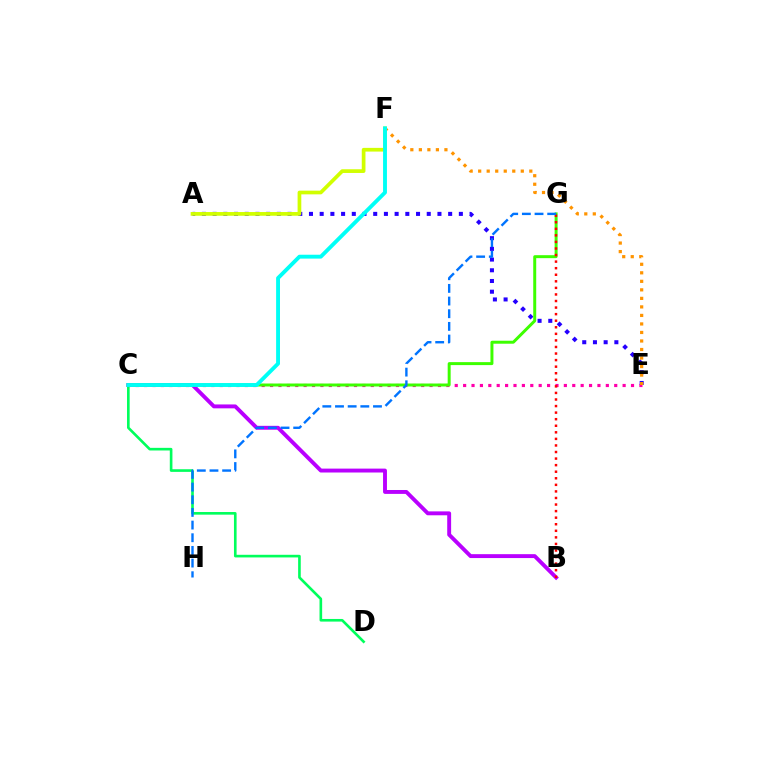{('A', 'E'): [{'color': '#2500ff', 'line_style': 'dotted', 'thickness': 2.91}], ('C', 'D'): [{'color': '#00ff5c', 'line_style': 'solid', 'thickness': 1.9}], ('B', 'C'): [{'color': '#b900ff', 'line_style': 'solid', 'thickness': 2.81}], ('C', 'E'): [{'color': '#ff00ac', 'line_style': 'dotted', 'thickness': 2.28}], ('E', 'F'): [{'color': '#ff9400', 'line_style': 'dotted', 'thickness': 2.32}], ('A', 'F'): [{'color': '#d1ff00', 'line_style': 'solid', 'thickness': 2.67}], ('C', 'G'): [{'color': '#3dff00', 'line_style': 'solid', 'thickness': 2.14}], ('B', 'G'): [{'color': '#ff0000', 'line_style': 'dotted', 'thickness': 1.78}], ('G', 'H'): [{'color': '#0074ff', 'line_style': 'dashed', 'thickness': 1.72}], ('C', 'F'): [{'color': '#00fff6', 'line_style': 'solid', 'thickness': 2.79}]}